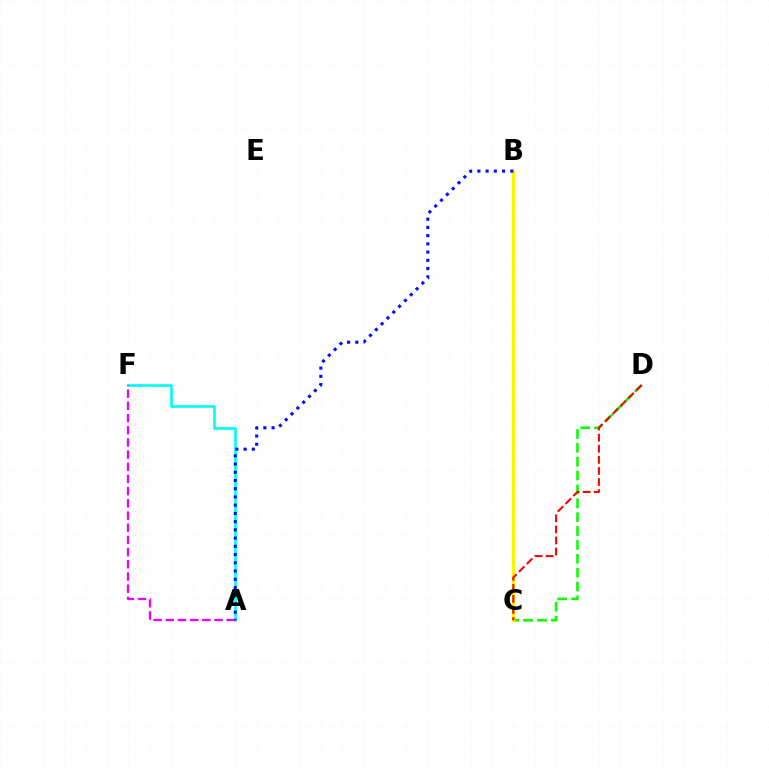{('C', 'D'): [{'color': '#08ff00', 'line_style': 'dashed', 'thickness': 1.88}, {'color': '#ff0000', 'line_style': 'dashed', 'thickness': 1.51}], ('A', 'F'): [{'color': '#00fff6', 'line_style': 'solid', 'thickness': 1.93}, {'color': '#ee00ff', 'line_style': 'dashed', 'thickness': 1.66}], ('B', 'C'): [{'color': '#fcf500', 'line_style': 'solid', 'thickness': 2.26}], ('A', 'B'): [{'color': '#0010ff', 'line_style': 'dotted', 'thickness': 2.24}]}